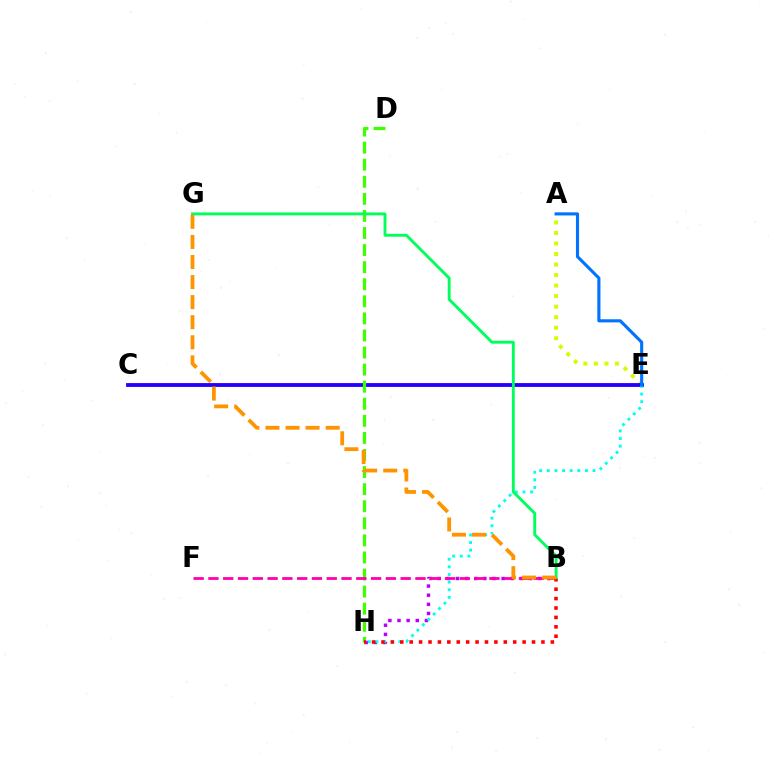{('B', 'H'): [{'color': '#b900ff', 'line_style': 'dotted', 'thickness': 2.48}, {'color': '#ff0000', 'line_style': 'dotted', 'thickness': 2.56}], ('A', 'E'): [{'color': '#d1ff00', 'line_style': 'dotted', 'thickness': 2.86}, {'color': '#0074ff', 'line_style': 'solid', 'thickness': 2.24}], ('C', 'E'): [{'color': '#2500ff', 'line_style': 'solid', 'thickness': 2.76}], ('E', 'H'): [{'color': '#00fff6', 'line_style': 'dotted', 'thickness': 2.07}], ('D', 'H'): [{'color': '#3dff00', 'line_style': 'dashed', 'thickness': 2.32}], ('B', 'F'): [{'color': '#ff00ac', 'line_style': 'dashed', 'thickness': 2.01}], ('B', 'G'): [{'color': '#00ff5c', 'line_style': 'solid', 'thickness': 2.09}, {'color': '#ff9400', 'line_style': 'dashed', 'thickness': 2.73}]}